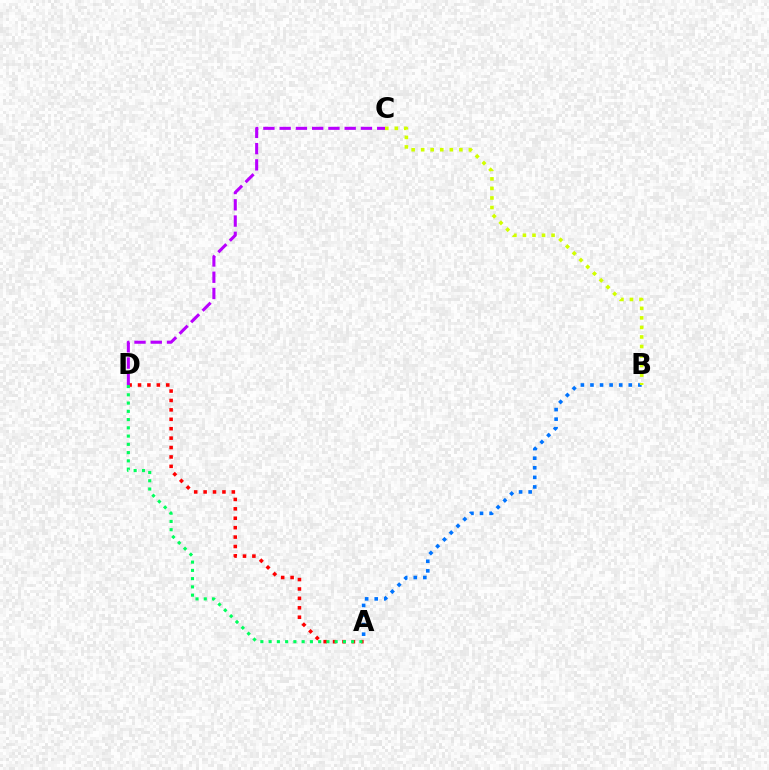{('A', 'B'): [{'color': '#0074ff', 'line_style': 'dotted', 'thickness': 2.6}], ('A', 'D'): [{'color': '#ff0000', 'line_style': 'dotted', 'thickness': 2.56}, {'color': '#00ff5c', 'line_style': 'dotted', 'thickness': 2.24}], ('B', 'C'): [{'color': '#d1ff00', 'line_style': 'dotted', 'thickness': 2.59}], ('C', 'D'): [{'color': '#b900ff', 'line_style': 'dashed', 'thickness': 2.21}]}